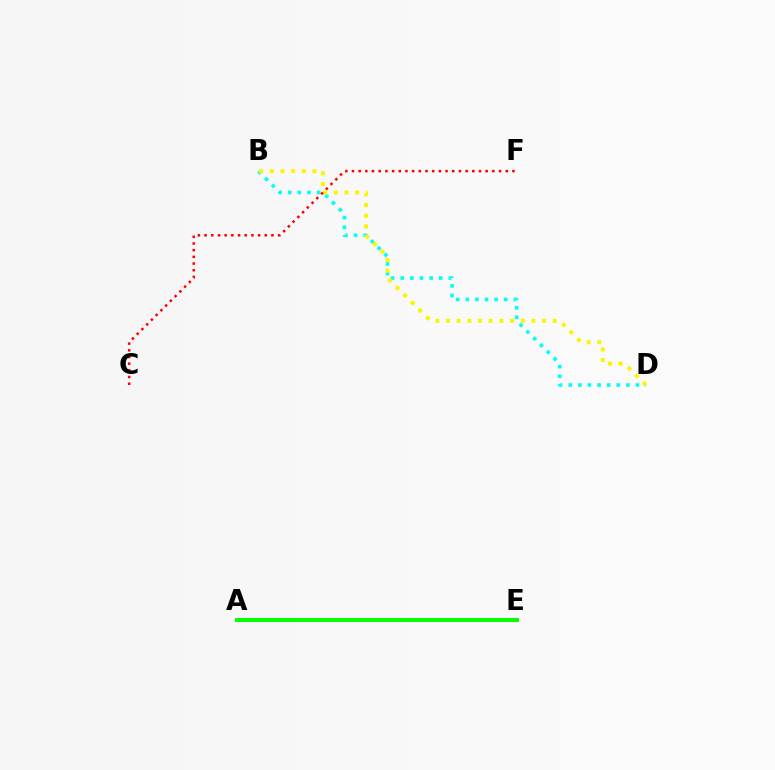{('B', 'D'): [{'color': '#00fff6', 'line_style': 'dotted', 'thickness': 2.61}, {'color': '#fcf500', 'line_style': 'dotted', 'thickness': 2.9}], ('C', 'F'): [{'color': '#ff0000', 'line_style': 'dotted', 'thickness': 1.82}], ('A', 'E'): [{'color': '#ee00ff', 'line_style': 'solid', 'thickness': 1.98}, {'color': '#0010ff', 'line_style': 'dashed', 'thickness': 2.02}, {'color': '#08ff00', 'line_style': 'solid', 'thickness': 2.86}]}